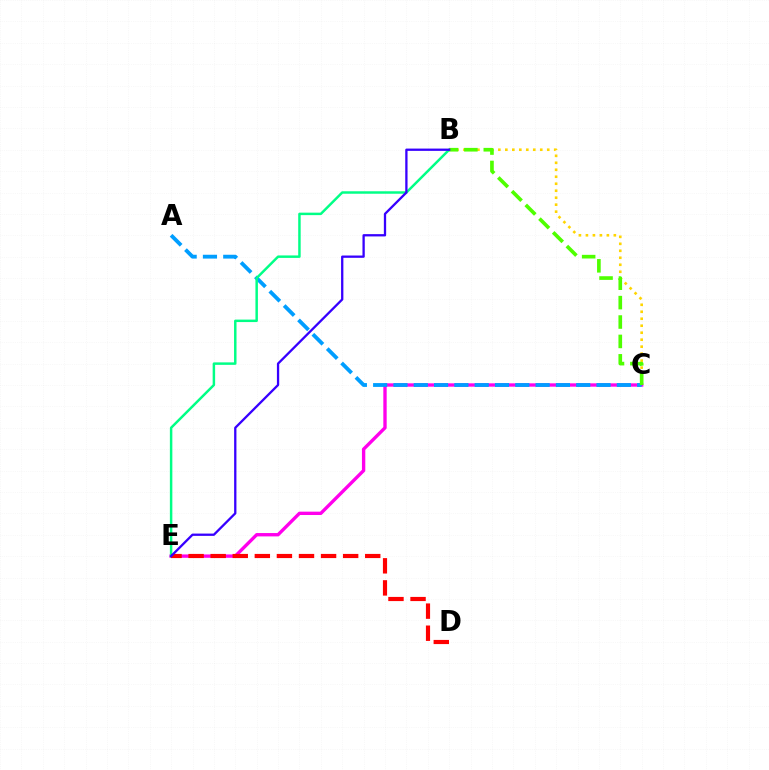{('C', 'E'): [{'color': '#ff00ed', 'line_style': 'solid', 'thickness': 2.41}], ('A', 'C'): [{'color': '#009eff', 'line_style': 'dashed', 'thickness': 2.76}], ('B', 'C'): [{'color': '#ffd500', 'line_style': 'dotted', 'thickness': 1.9}, {'color': '#4fff00', 'line_style': 'dashed', 'thickness': 2.64}], ('B', 'E'): [{'color': '#00ff86', 'line_style': 'solid', 'thickness': 1.78}, {'color': '#3700ff', 'line_style': 'solid', 'thickness': 1.65}], ('D', 'E'): [{'color': '#ff0000', 'line_style': 'dashed', 'thickness': 3.0}]}